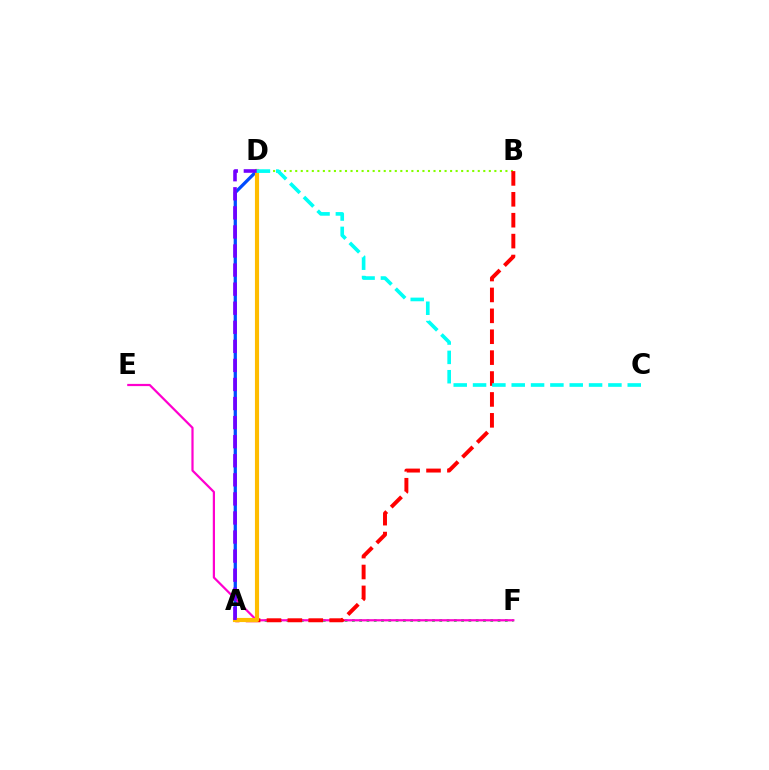{('A', 'D'): [{'color': '#004bff', 'line_style': 'solid', 'thickness': 2.34}, {'color': '#ffbd00', 'line_style': 'solid', 'thickness': 2.98}, {'color': '#7200ff', 'line_style': 'dashed', 'thickness': 2.59}], ('A', 'F'): [{'color': '#00ff39', 'line_style': 'dotted', 'thickness': 1.98}], ('B', 'D'): [{'color': '#84ff00', 'line_style': 'dotted', 'thickness': 1.5}], ('E', 'F'): [{'color': '#ff00cf', 'line_style': 'solid', 'thickness': 1.59}], ('A', 'B'): [{'color': '#ff0000', 'line_style': 'dashed', 'thickness': 2.84}], ('C', 'D'): [{'color': '#00fff6', 'line_style': 'dashed', 'thickness': 2.63}]}